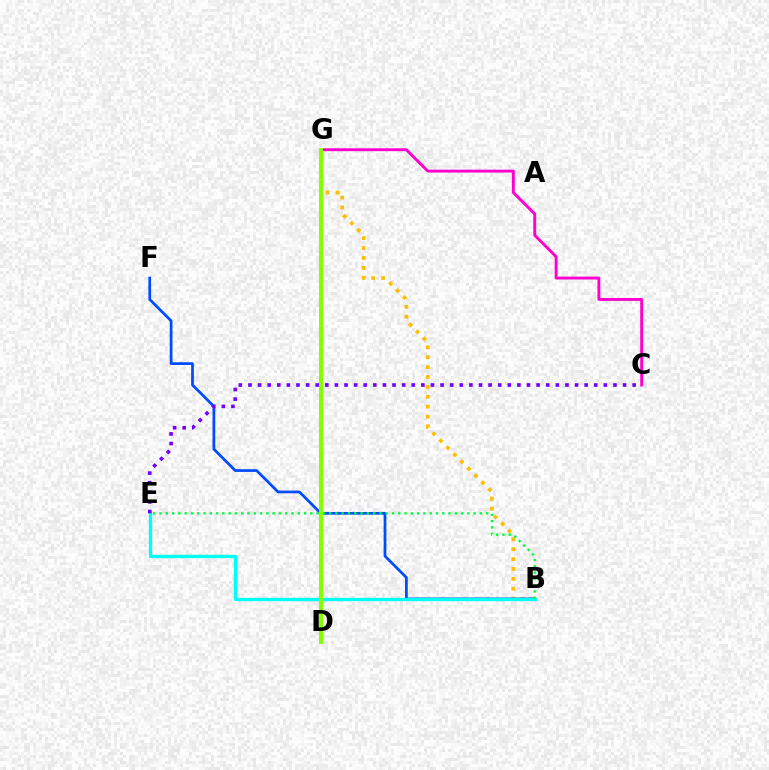{('D', 'G'): [{'color': '#ff0000', 'line_style': 'solid', 'thickness': 1.76}, {'color': '#84ff00', 'line_style': 'solid', 'thickness': 2.9}], ('B', 'G'): [{'color': '#ffbd00', 'line_style': 'dotted', 'thickness': 2.69}], ('B', 'F'): [{'color': '#004bff', 'line_style': 'solid', 'thickness': 1.97}], ('B', 'E'): [{'color': '#00fff6', 'line_style': 'solid', 'thickness': 2.39}, {'color': '#00ff39', 'line_style': 'dotted', 'thickness': 1.71}], ('C', 'E'): [{'color': '#7200ff', 'line_style': 'dotted', 'thickness': 2.61}], ('C', 'G'): [{'color': '#ff00cf', 'line_style': 'solid', 'thickness': 2.09}]}